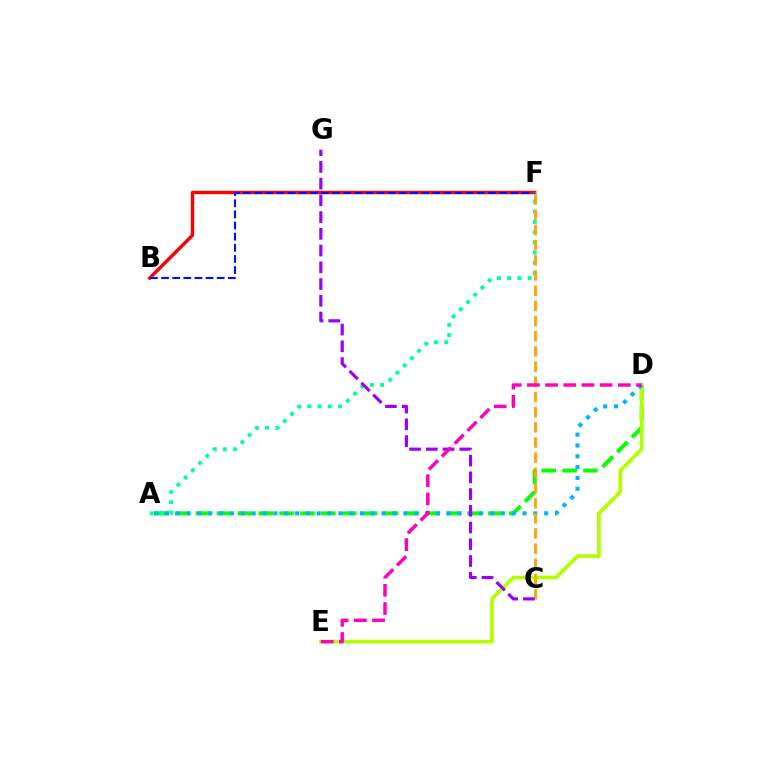{('A', 'D'): [{'color': '#08ff00', 'line_style': 'dashed', 'thickness': 2.84}, {'color': '#00b5ff', 'line_style': 'dotted', 'thickness': 2.94}], ('B', 'F'): [{'color': '#ff0000', 'line_style': 'solid', 'thickness': 2.45}, {'color': '#0010ff', 'line_style': 'dashed', 'thickness': 1.51}], ('D', 'E'): [{'color': '#b3ff00', 'line_style': 'solid', 'thickness': 2.68}, {'color': '#ff00bd', 'line_style': 'dashed', 'thickness': 2.47}], ('A', 'F'): [{'color': '#00ff9d', 'line_style': 'dotted', 'thickness': 2.77}], ('C', 'F'): [{'color': '#ffa500', 'line_style': 'dashed', 'thickness': 2.06}], ('C', 'G'): [{'color': '#9b00ff', 'line_style': 'dashed', 'thickness': 2.27}]}